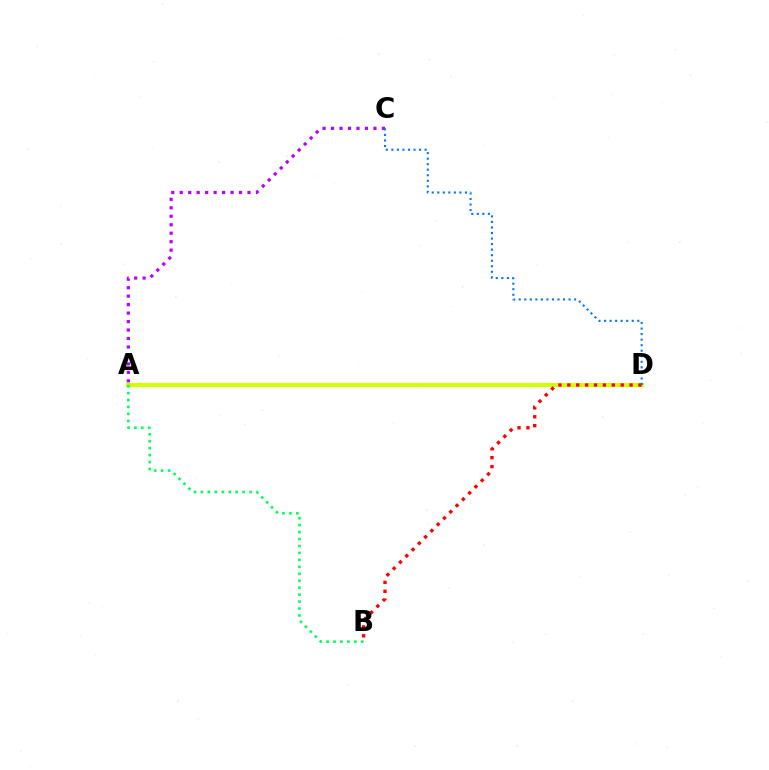{('A', 'D'): [{'color': '#d1ff00', 'line_style': 'solid', 'thickness': 2.97}], ('A', 'C'): [{'color': '#b900ff', 'line_style': 'dotted', 'thickness': 2.3}], ('B', 'D'): [{'color': '#ff0000', 'line_style': 'dotted', 'thickness': 2.42}], ('A', 'B'): [{'color': '#00ff5c', 'line_style': 'dotted', 'thickness': 1.89}], ('C', 'D'): [{'color': '#0074ff', 'line_style': 'dotted', 'thickness': 1.51}]}